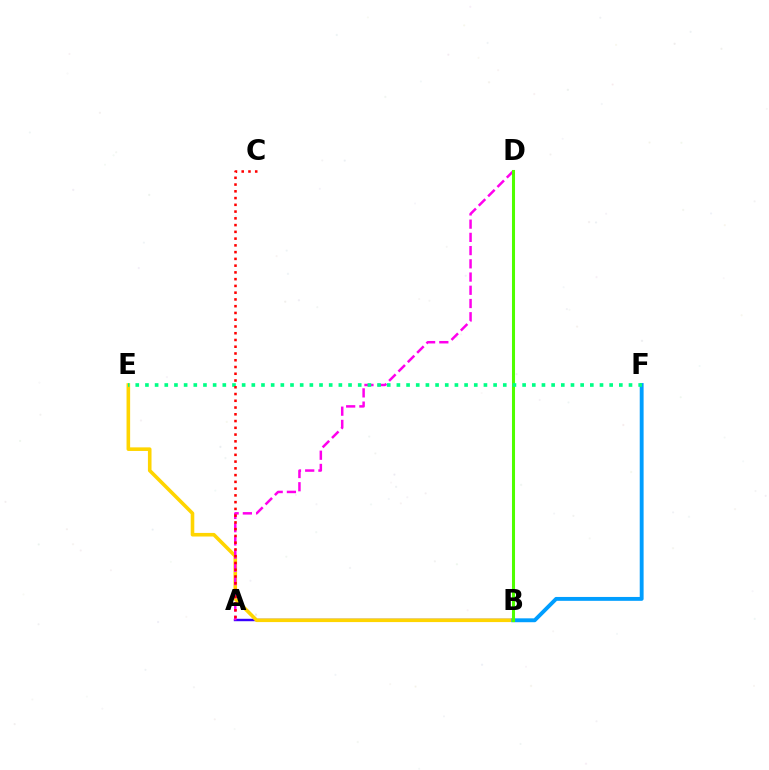{('A', 'B'): [{'color': '#3700ff', 'line_style': 'solid', 'thickness': 1.74}], ('B', 'E'): [{'color': '#ffd500', 'line_style': 'solid', 'thickness': 2.59}], ('A', 'D'): [{'color': '#ff00ed', 'line_style': 'dashed', 'thickness': 1.8}], ('B', 'F'): [{'color': '#009eff', 'line_style': 'solid', 'thickness': 2.79}], ('B', 'D'): [{'color': '#4fff00', 'line_style': 'solid', 'thickness': 2.2}], ('E', 'F'): [{'color': '#00ff86', 'line_style': 'dotted', 'thickness': 2.63}], ('A', 'C'): [{'color': '#ff0000', 'line_style': 'dotted', 'thickness': 1.84}]}